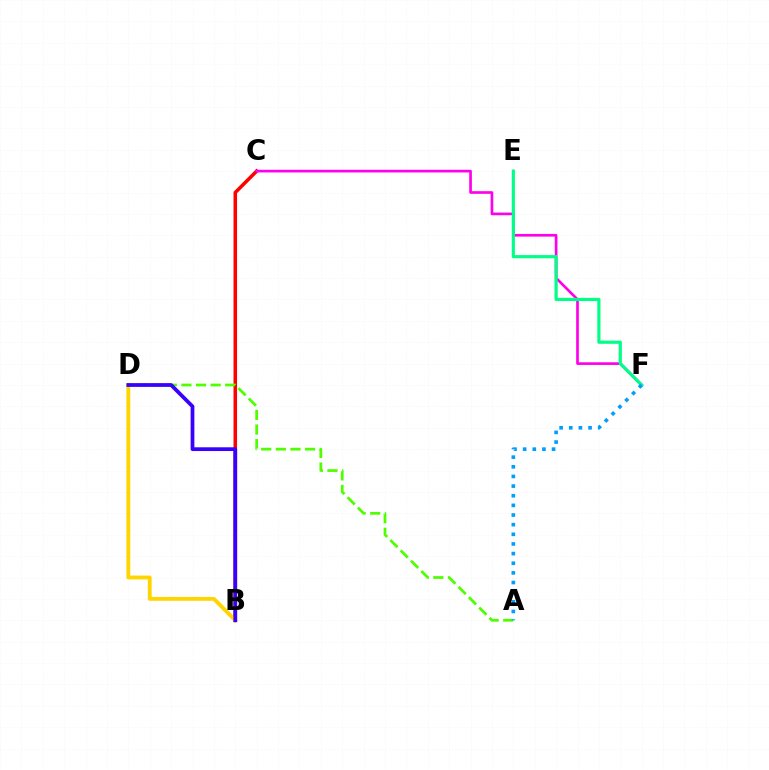{('B', 'C'): [{'color': '#ff0000', 'line_style': 'solid', 'thickness': 2.54}], ('A', 'D'): [{'color': '#4fff00', 'line_style': 'dashed', 'thickness': 1.98}], ('C', 'F'): [{'color': '#ff00ed', 'line_style': 'solid', 'thickness': 1.92}], ('E', 'F'): [{'color': '#00ff86', 'line_style': 'solid', 'thickness': 2.28}], ('B', 'D'): [{'color': '#ffd500', 'line_style': 'solid', 'thickness': 2.77}, {'color': '#3700ff', 'line_style': 'solid', 'thickness': 2.7}], ('A', 'F'): [{'color': '#009eff', 'line_style': 'dotted', 'thickness': 2.62}]}